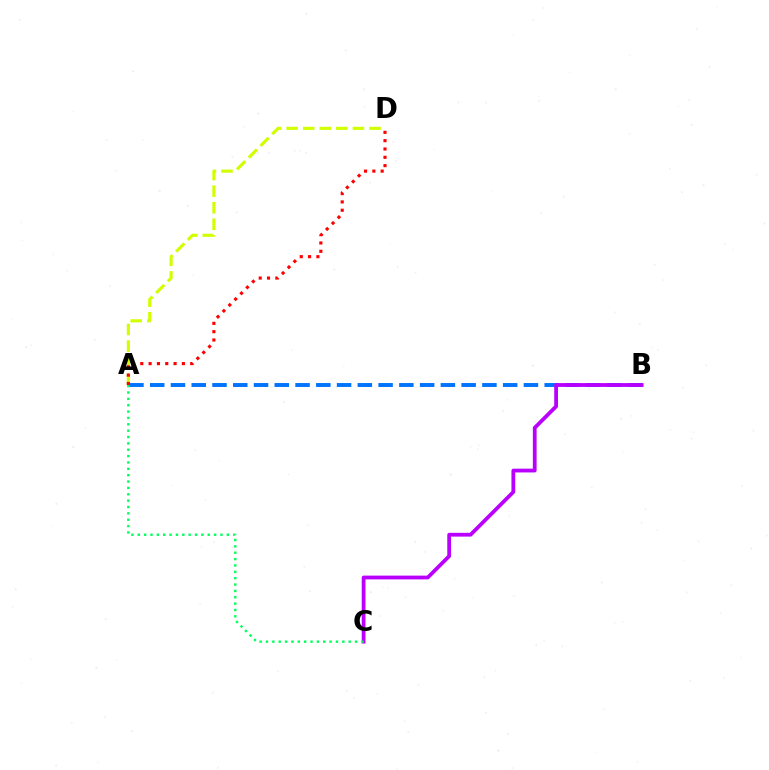{('A', 'D'): [{'color': '#d1ff00', 'line_style': 'dashed', 'thickness': 2.25}, {'color': '#ff0000', 'line_style': 'dotted', 'thickness': 2.26}], ('A', 'B'): [{'color': '#0074ff', 'line_style': 'dashed', 'thickness': 2.82}], ('B', 'C'): [{'color': '#b900ff', 'line_style': 'solid', 'thickness': 2.72}], ('A', 'C'): [{'color': '#00ff5c', 'line_style': 'dotted', 'thickness': 1.73}]}